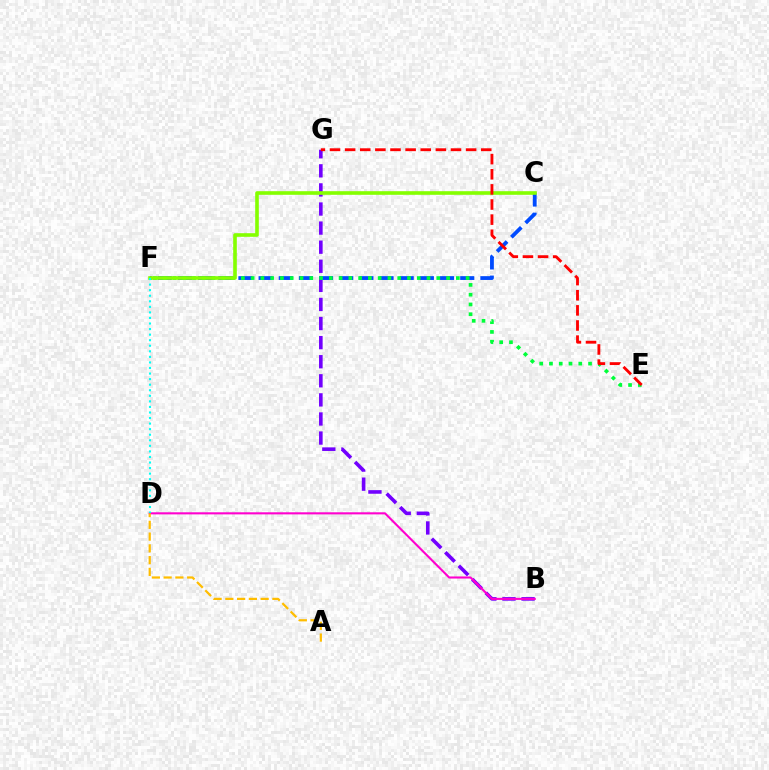{('C', 'F'): [{'color': '#004bff', 'line_style': 'dashed', 'thickness': 2.74}, {'color': '#84ff00', 'line_style': 'solid', 'thickness': 2.6}], ('B', 'G'): [{'color': '#7200ff', 'line_style': 'dashed', 'thickness': 2.59}], ('B', 'D'): [{'color': '#ff00cf', 'line_style': 'solid', 'thickness': 1.51}], ('A', 'D'): [{'color': '#ffbd00', 'line_style': 'dashed', 'thickness': 1.6}], ('E', 'F'): [{'color': '#00ff39', 'line_style': 'dotted', 'thickness': 2.66}], ('E', 'G'): [{'color': '#ff0000', 'line_style': 'dashed', 'thickness': 2.05}], ('D', 'F'): [{'color': '#00fff6', 'line_style': 'dotted', 'thickness': 1.51}]}